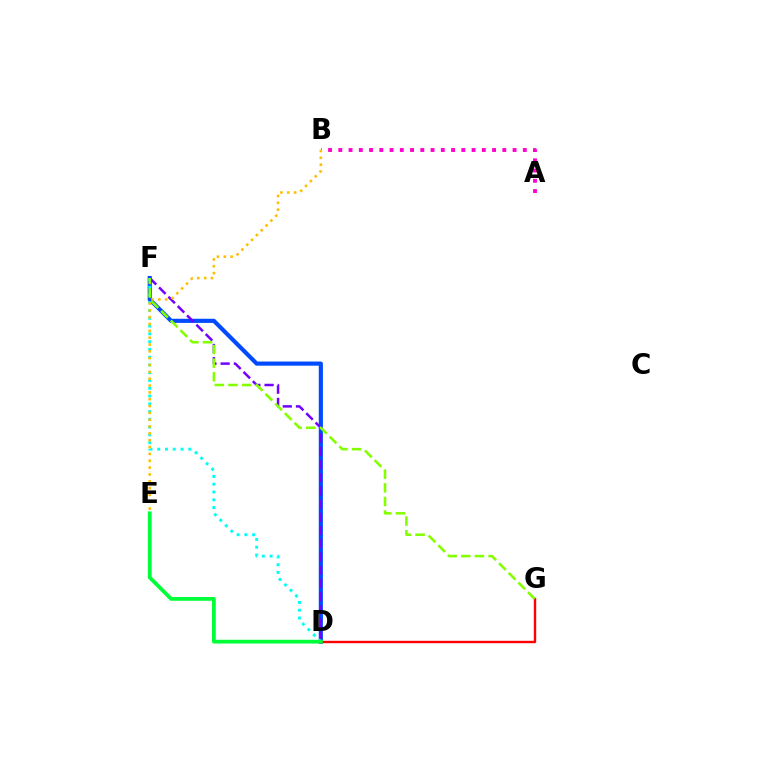{('A', 'B'): [{'color': '#ff00cf', 'line_style': 'dotted', 'thickness': 2.79}], ('D', 'F'): [{'color': '#004bff', 'line_style': 'solid', 'thickness': 2.99}, {'color': '#7200ff', 'line_style': 'dashed', 'thickness': 1.79}, {'color': '#00fff6', 'line_style': 'dotted', 'thickness': 2.11}], ('D', 'G'): [{'color': '#ff0000', 'line_style': 'solid', 'thickness': 1.72}], ('B', 'E'): [{'color': '#ffbd00', 'line_style': 'dotted', 'thickness': 1.86}], ('F', 'G'): [{'color': '#84ff00', 'line_style': 'dashed', 'thickness': 1.85}], ('D', 'E'): [{'color': '#00ff39', 'line_style': 'solid', 'thickness': 2.73}]}